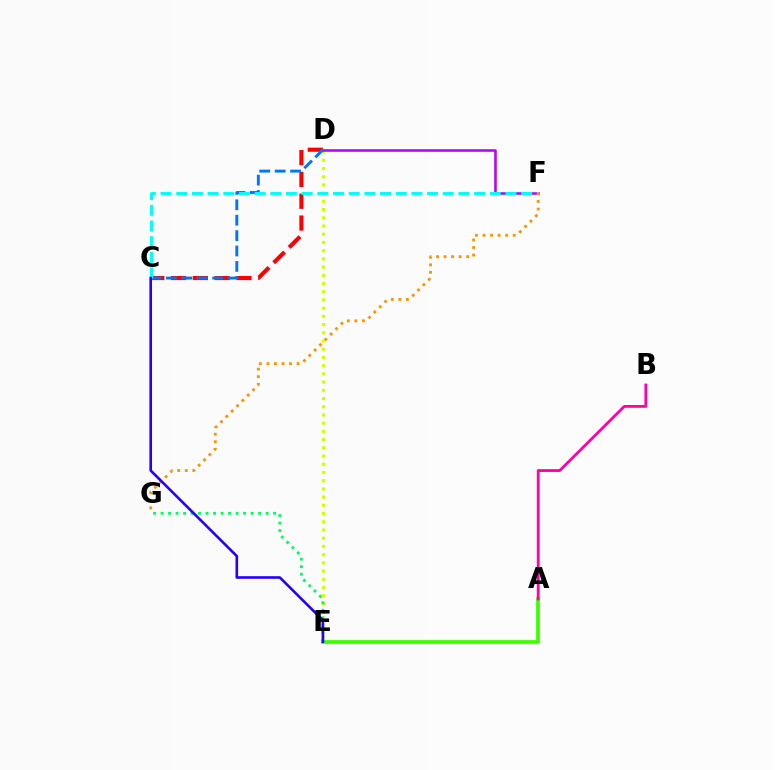{('D', 'E'): [{'color': '#d1ff00', 'line_style': 'dotted', 'thickness': 2.23}], ('A', 'E'): [{'color': '#3dff00', 'line_style': 'solid', 'thickness': 2.69}], ('A', 'B'): [{'color': '#ff00ac', 'line_style': 'solid', 'thickness': 2.02}], ('D', 'F'): [{'color': '#b900ff', 'line_style': 'solid', 'thickness': 1.84}], ('E', 'G'): [{'color': '#00ff5c', 'line_style': 'dotted', 'thickness': 2.04}], ('C', 'D'): [{'color': '#ff0000', 'line_style': 'dashed', 'thickness': 2.96}, {'color': '#0074ff', 'line_style': 'dashed', 'thickness': 2.09}], ('C', 'F'): [{'color': '#00fff6', 'line_style': 'dashed', 'thickness': 2.13}], ('F', 'G'): [{'color': '#ff9400', 'line_style': 'dotted', 'thickness': 2.05}], ('C', 'E'): [{'color': '#2500ff', 'line_style': 'solid', 'thickness': 1.87}]}